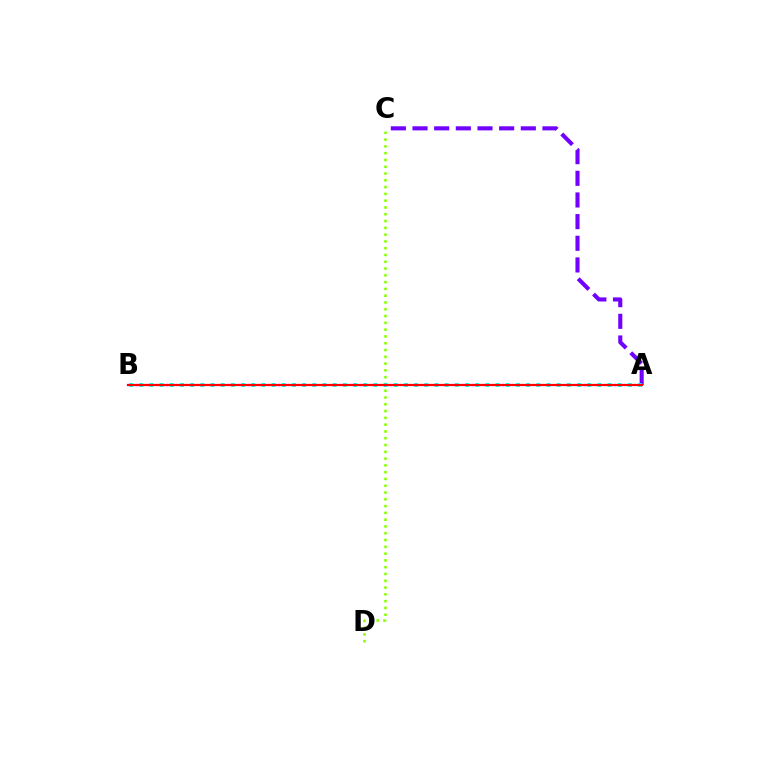{('C', 'D'): [{'color': '#84ff00', 'line_style': 'dotted', 'thickness': 1.84}], ('A', 'C'): [{'color': '#7200ff', 'line_style': 'dashed', 'thickness': 2.94}], ('A', 'B'): [{'color': '#00fff6', 'line_style': 'dotted', 'thickness': 2.77}, {'color': '#ff0000', 'line_style': 'solid', 'thickness': 1.61}]}